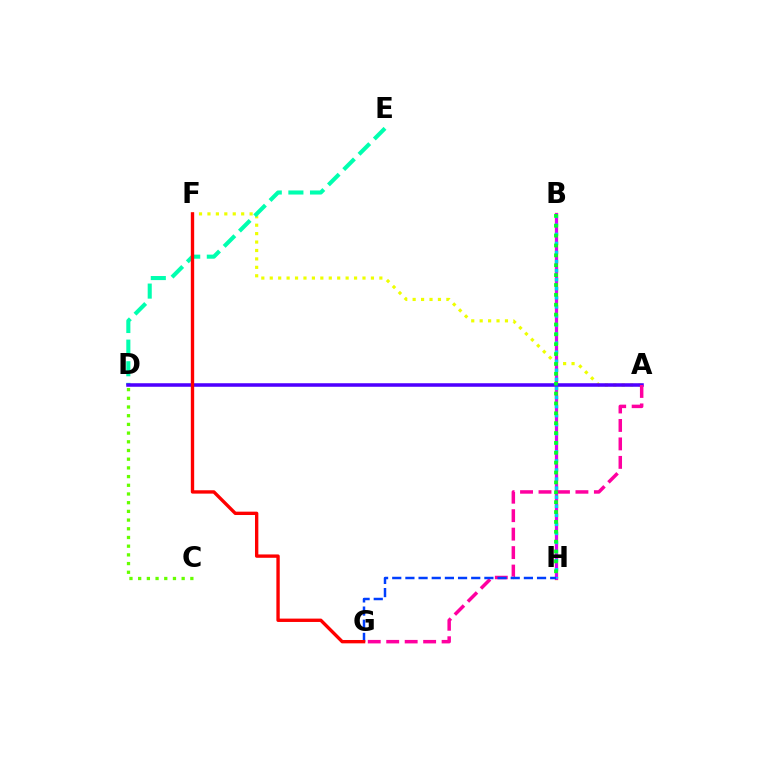{('B', 'H'): [{'color': '#ff8800', 'line_style': 'solid', 'thickness': 2.4}, {'color': '#d600ff', 'line_style': 'solid', 'thickness': 2.11}, {'color': '#00c7ff', 'line_style': 'dotted', 'thickness': 2.46}, {'color': '#00ff27', 'line_style': 'dotted', 'thickness': 2.68}], ('A', 'F'): [{'color': '#eeff00', 'line_style': 'dotted', 'thickness': 2.29}], ('D', 'E'): [{'color': '#00ffaf', 'line_style': 'dashed', 'thickness': 2.94}], ('A', 'D'): [{'color': '#4f00ff', 'line_style': 'solid', 'thickness': 2.55}], ('C', 'D'): [{'color': '#66ff00', 'line_style': 'dotted', 'thickness': 2.36}], ('A', 'G'): [{'color': '#ff00a0', 'line_style': 'dashed', 'thickness': 2.51}], ('G', 'H'): [{'color': '#003fff', 'line_style': 'dashed', 'thickness': 1.79}], ('F', 'G'): [{'color': '#ff0000', 'line_style': 'solid', 'thickness': 2.42}]}